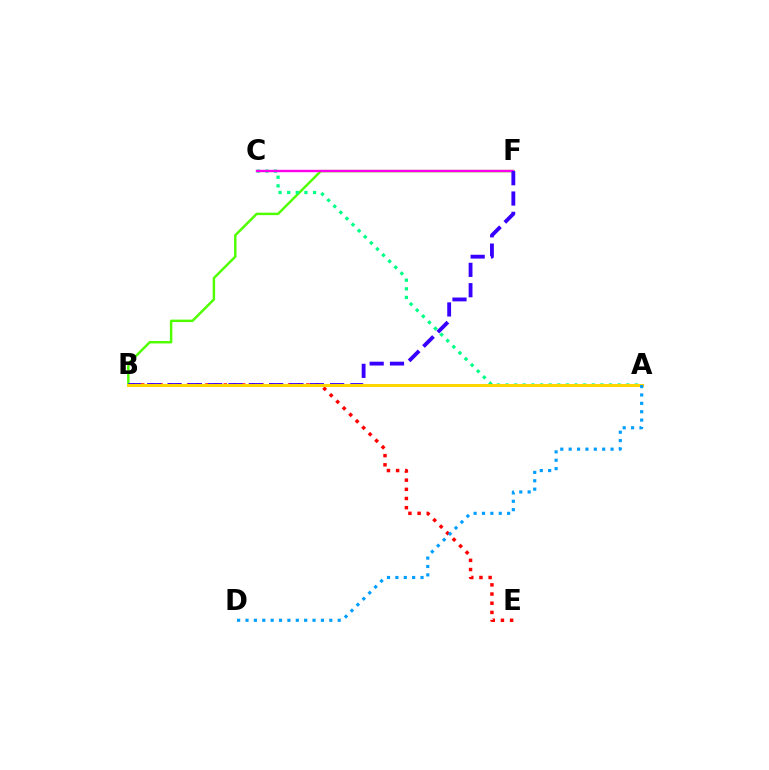{('B', 'F'): [{'color': '#4fff00', 'line_style': 'solid', 'thickness': 1.76}, {'color': '#3700ff', 'line_style': 'dashed', 'thickness': 2.76}], ('A', 'C'): [{'color': '#00ff86', 'line_style': 'dotted', 'thickness': 2.34}], ('C', 'F'): [{'color': '#ff00ed', 'line_style': 'solid', 'thickness': 1.71}], ('B', 'E'): [{'color': '#ff0000', 'line_style': 'dotted', 'thickness': 2.49}], ('A', 'B'): [{'color': '#ffd500', 'line_style': 'solid', 'thickness': 2.17}], ('A', 'D'): [{'color': '#009eff', 'line_style': 'dotted', 'thickness': 2.28}]}